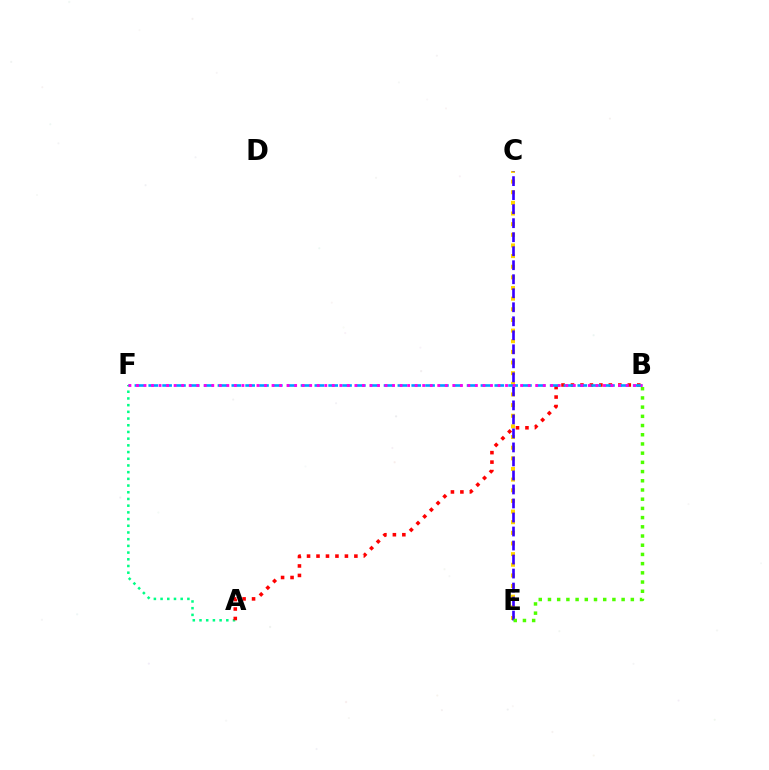{('C', 'E'): [{'color': '#ffd500', 'line_style': 'dotted', 'thickness': 2.89}, {'color': '#3700ff', 'line_style': 'dashed', 'thickness': 1.9}], ('A', 'F'): [{'color': '#00ff86', 'line_style': 'dotted', 'thickness': 1.82}], ('B', 'E'): [{'color': '#4fff00', 'line_style': 'dotted', 'thickness': 2.5}], ('A', 'B'): [{'color': '#ff0000', 'line_style': 'dotted', 'thickness': 2.57}], ('B', 'F'): [{'color': '#009eff', 'line_style': 'dashed', 'thickness': 1.88}, {'color': '#ff00ed', 'line_style': 'dotted', 'thickness': 2.05}]}